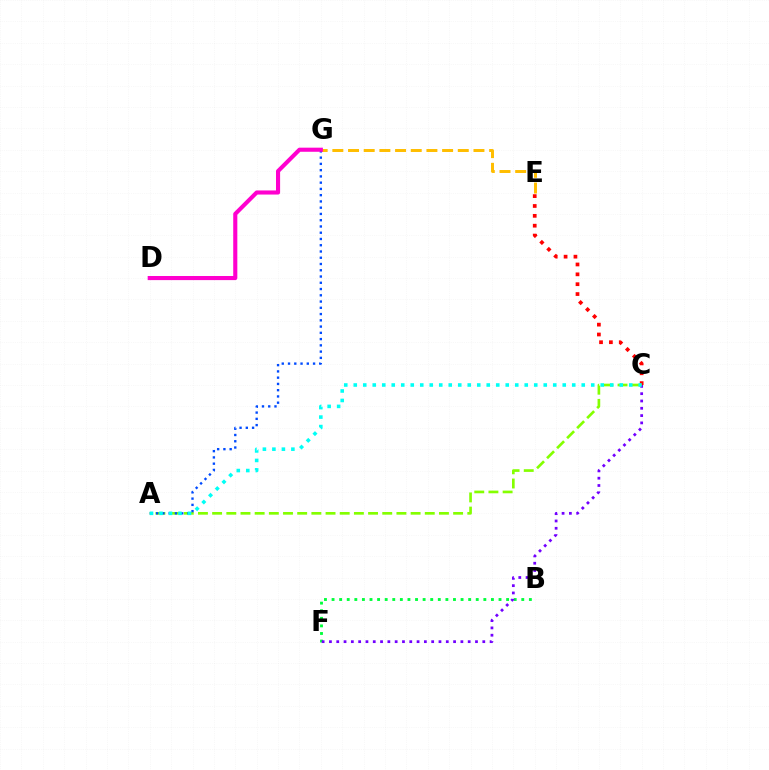{('E', 'G'): [{'color': '#ffbd00', 'line_style': 'dashed', 'thickness': 2.13}], ('C', 'E'): [{'color': '#ff0000', 'line_style': 'dotted', 'thickness': 2.68}], ('B', 'F'): [{'color': '#00ff39', 'line_style': 'dotted', 'thickness': 2.06}], ('C', 'F'): [{'color': '#7200ff', 'line_style': 'dotted', 'thickness': 1.98}], ('A', 'C'): [{'color': '#84ff00', 'line_style': 'dashed', 'thickness': 1.93}, {'color': '#00fff6', 'line_style': 'dotted', 'thickness': 2.58}], ('A', 'G'): [{'color': '#004bff', 'line_style': 'dotted', 'thickness': 1.7}], ('D', 'G'): [{'color': '#ff00cf', 'line_style': 'solid', 'thickness': 2.95}]}